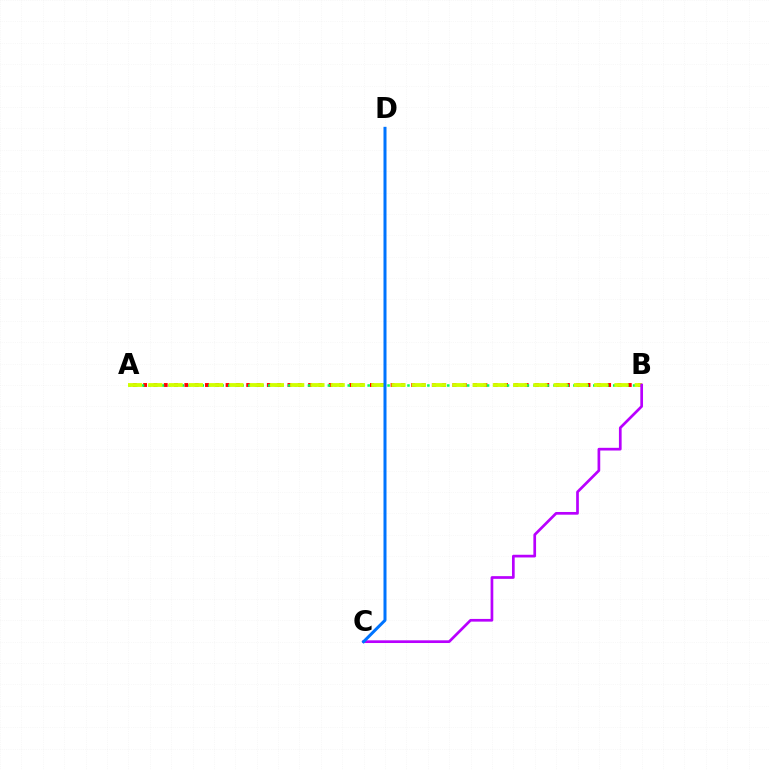{('A', 'B'): [{'color': '#ff0000', 'line_style': 'dotted', 'thickness': 2.8}, {'color': '#00ff5c', 'line_style': 'dotted', 'thickness': 1.8}, {'color': '#d1ff00', 'line_style': 'dashed', 'thickness': 2.75}], ('B', 'C'): [{'color': '#b900ff', 'line_style': 'solid', 'thickness': 1.95}], ('C', 'D'): [{'color': '#0074ff', 'line_style': 'solid', 'thickness': 2.17}]}